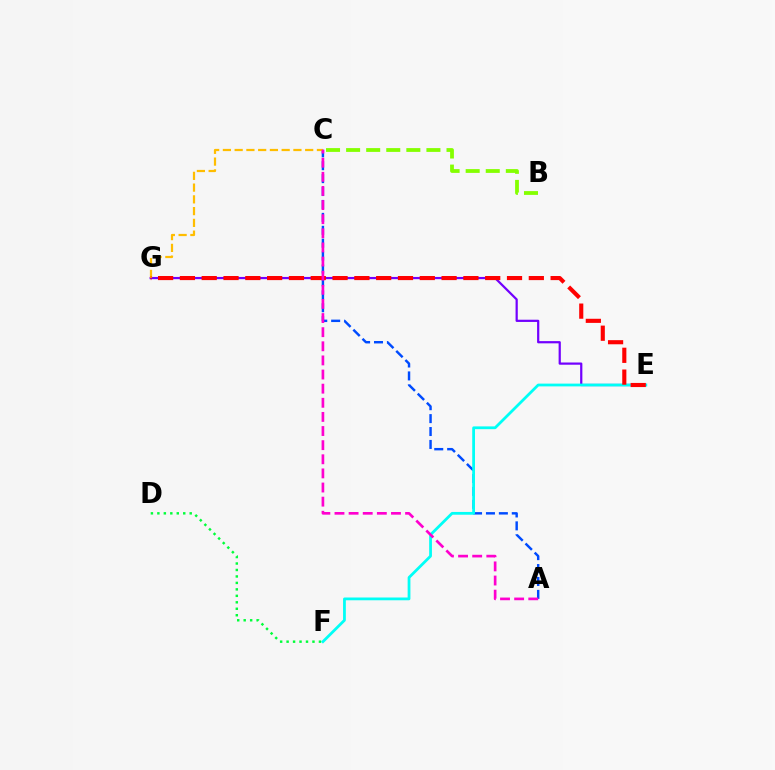{('A', 'C'): [{'color': '#004bff', 'line_style': 'dashed', 'thickness': 1.75}, {'color': '#ff00cf', 'line_style': 'dashed', 'thickness': 1.92}], ('B', 'C'): [{'color': '#84ff00', 'line_style': 'dashed', 'thickness': 2.73}], ('E', 'G'): [{'color': '#7200ff', 'line_style': 'solid', 'thickness': 1.6}, {'color': '#ff0000', 'line_style': 'dashed', 'thickness': 2.96}], ('D', 'F'): [{'color': '#00ff39', 'line_style': 'dotted', 'thickness': 1.76}], ('E', 'F'): [{'color': '#00fff6', 'line_style': 'solid', 'thickness': 2.0}], ('C', 'G'): [{'color': '#ffbd00', 'line_style': 'dashed', 'thickness': 1.6}]}